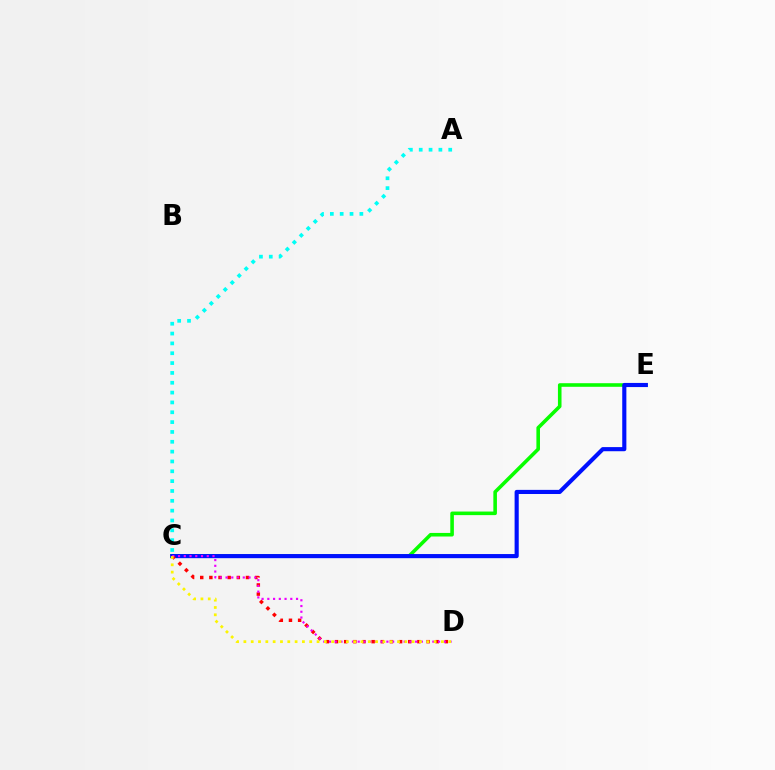{('C', 'E'): [{'color': '#08ff00', 'line_style': 'solid', 'thickness': 2.58}, {'color': '#0010ff', 'line_style': 'solid', 'thickness': 2.97}], ('C', 'D'): [{'color': '#ff0000', 'line_style': 'dotted', 'thickness': 2.49}, {'color': '#ee00ff', 'line_style': 'dotted', 'thickness': 1.56}, {'color': '#fcf500', 'line_style': 'dotted', 'thickness': 1.99}], ('A', 'C'): [{'color': '#00fff6', 'line_style': 'dotted', 'thickness': 2.67}]}